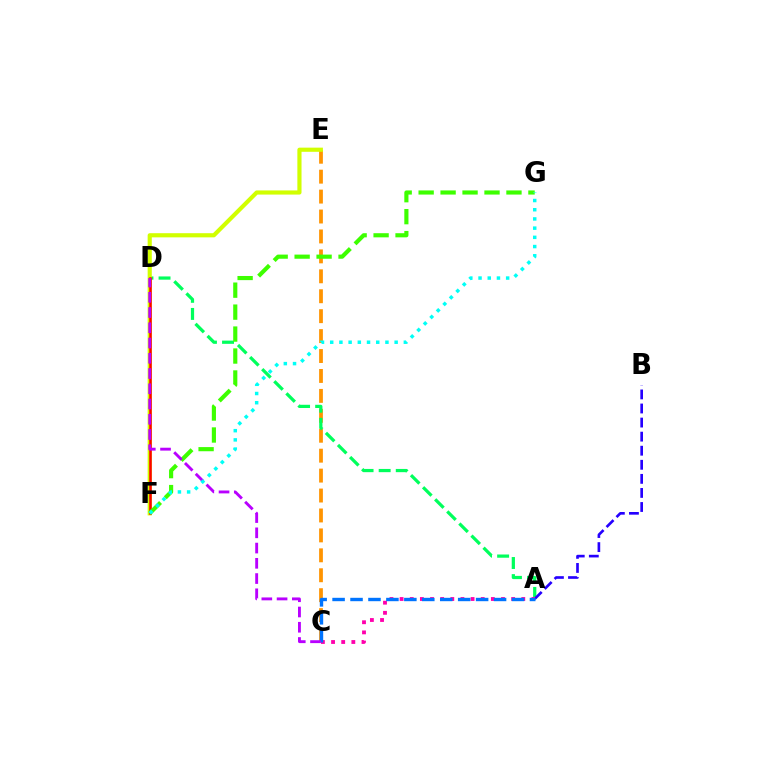{('C', 'E'): [{'color': '#ff9400', 'line_style': 'dashed', 'thickness': 2.71}], ('A', 'D'): [{'color': '#00ff5c', 'line_style': 'dashed', 'thickness': 2.32}], ('E', 'F'): [{'color': '#d1ff00', 'line_style': 'solid', 'thickness': 2.99}], ('A', 'B'): [{'color': '#2500ff', 'line_style': 'dashed', 'thickness': 1.91}], ('A', 'C'): [{'color': '#ff00ac', 'line_style': 'dotted', 'thickness': 2.76}, {'color': '#0074ff', 'line_style': 'dashed', 'thickness': 2.44}], ('D', 'F'): [{'color': '#ff0000', 'line_style': 'solid', 'thickness': 1.8}], ('F', 'G'): [{'color': '#3dff00', 'line_style': 'dashed', 'thickness': 2.98}, {'color': '#00fff6', 'line_style': 'dotted', 'thickness': 2.5}], ('C', 'D'): [{'color': '#b900ff', 'line_style': 'dashed', 'thickness': 2.07}]}